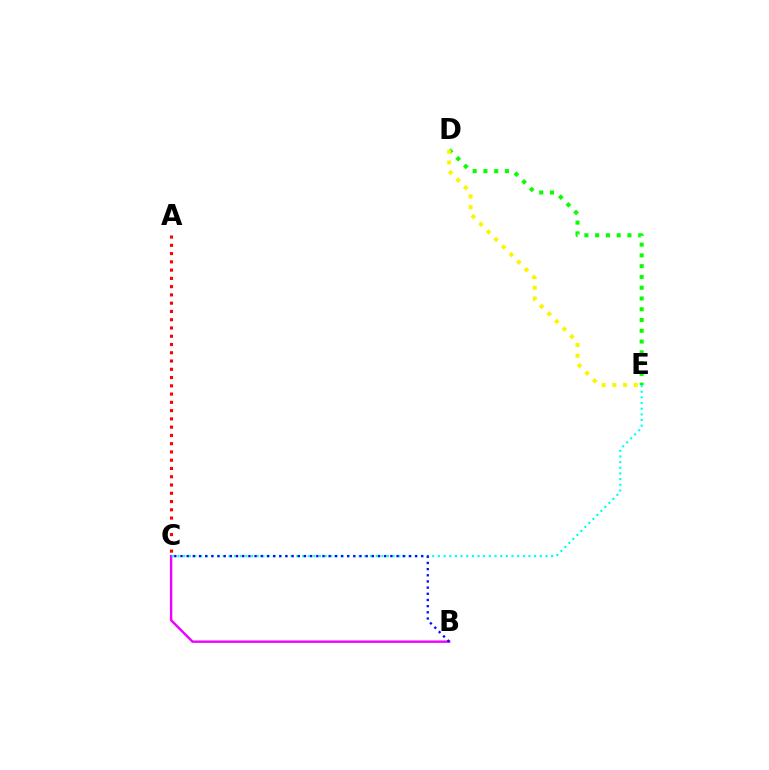{('B', 'C'): [{'color': '#ee00ff', 'line_style': 'solid', 'thickness': 1.73}, {'color': '#0010ff', 'line_style': 'dotted', 'thickness': 1.68}], ('C', 'E'): [{'color': '#00fff6', 'line_style': 'dotted', 'thickness': 1.54}], ('D', 'E'): [{'color': '#08ff00', 'line_style': 'dotted', 'thickness': 2.93}, {'color': '#fcf500', 'line_style': 'dotted', 'thickness': 2.91}], ('A', 'C'): [{'color': '#ff0000', 'line_style': 'dotted', 'thickness': 2.25}]}